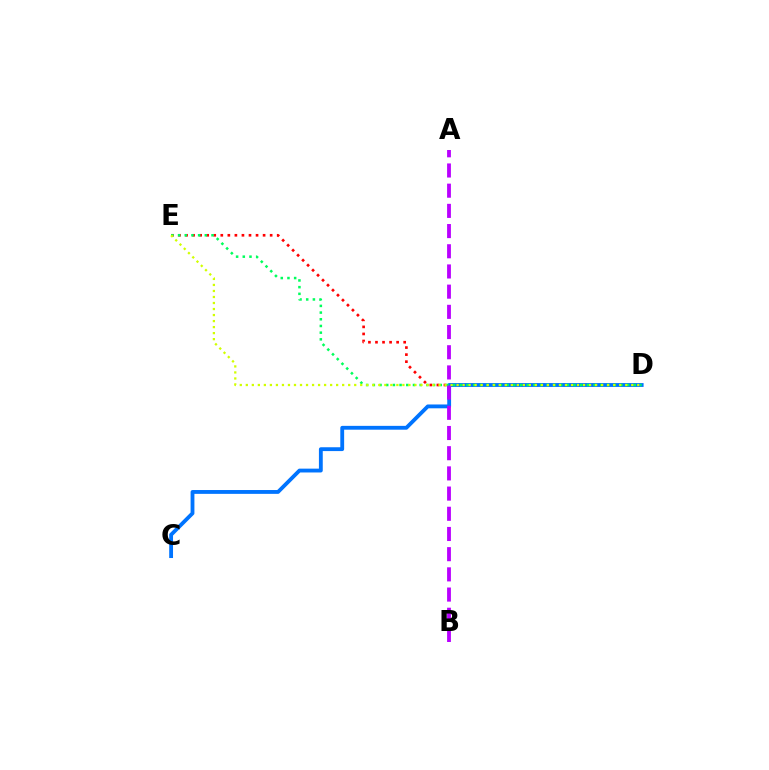{('D', 'E'): [{'color': '#ff0000', 'line_style': 'dotted', 'thickness': 1.92}, {'color': '#00ff5c', 'line_style': 'dotted', 'thickness': 1.82}, {'color': '#d1ff00', 'line_style': 'dotted', 'thickness': 1.64}], ('C', 'D'): [{'color': '#0074ff', 'line_style': 'solid', 'thickness': 2.76}], ('A', 'B'): [{'color': '#b900ff', 'line_style': 'dashed', 'thickness': 2.74}]}